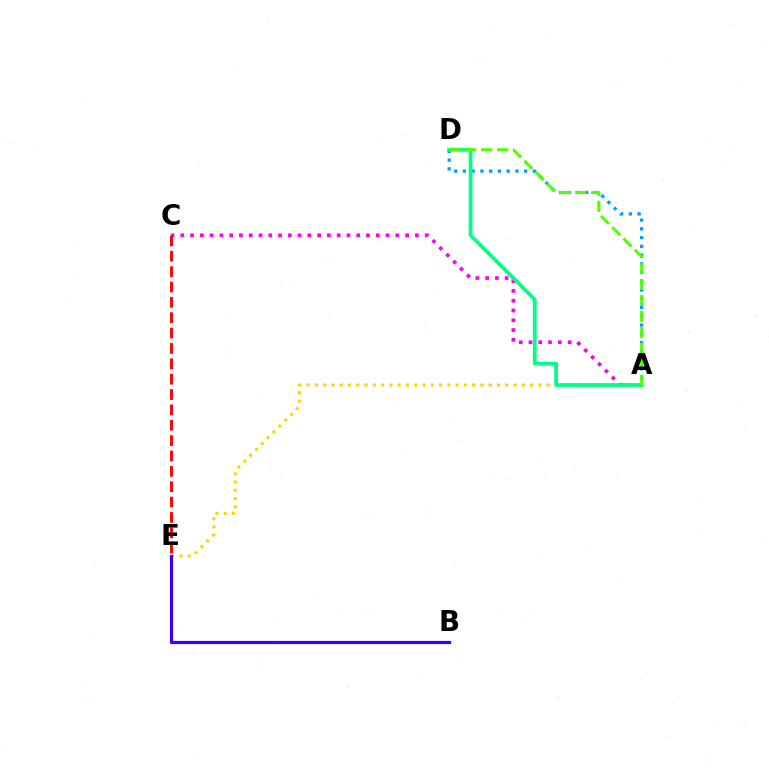{('A', 'C'): [{'color': '#ff00ed', 'line_style': 'dotted', 'thickness': 2.66}], ('A', 'E'): [{'color': '#ffd500', 'line_style': 'dotted', 'thickness': 2.25}], ('A', 'D'): [{'color': '#009eff', 'line_style': 'dotted', 'thickness': 2.38}, {'color': '#00ff86', 'line_style': 'solid', 'thickness': 2.71}, {'color': '#4fff00', 'line_style': 'dashed', 'thickness': 2.17}], ('C', 'E'): [{'color': '#ff0000', 'line_style': 'dashed', 'thickness': 2.09}], ('B', 'E'): [{'color': '#3700ff', 'line_style': 'solid', 'thickness': 2.3}]}